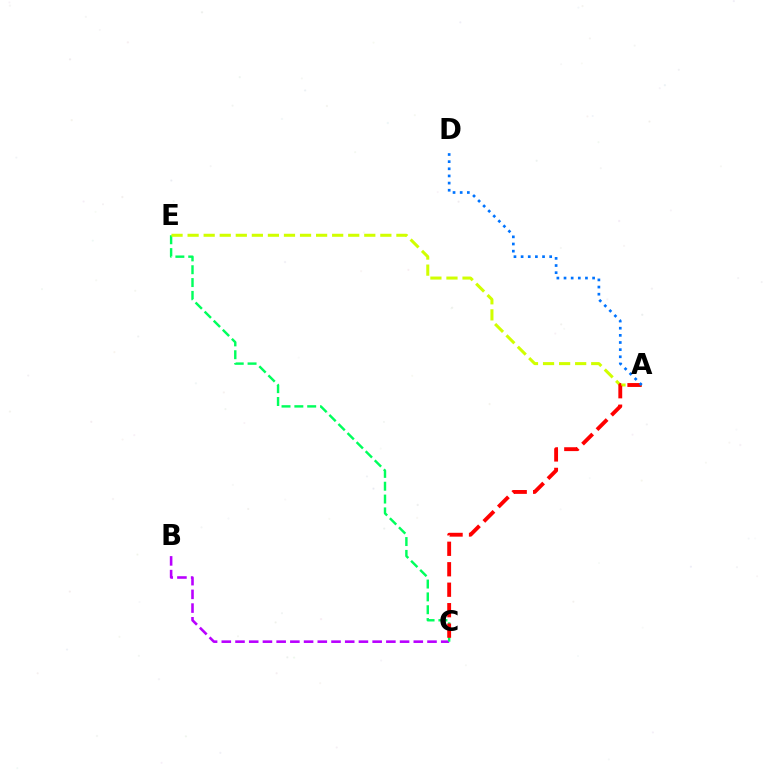{('B', 'C'): [{'color': '#b900ff', 'line_style': 'dashed', 'thickness': 1.86}], ('C', 'E'): [{'color': '#00ff5c', 'line_style': 'dashed', 'thickness': 1.74}], ('A', 'E'): [{'color': '#d1ff00', 'line_style': 'dashed', 'thickness': 2.18}], ('A', 'C'): [{'color': '#ff0000', 'line_style': 'dashed', 'thickness': 2.78}], ('A', 'D'): [{'color': '#0074ff', 'line_style': 'dotted', 'thickness': 1.94}]}